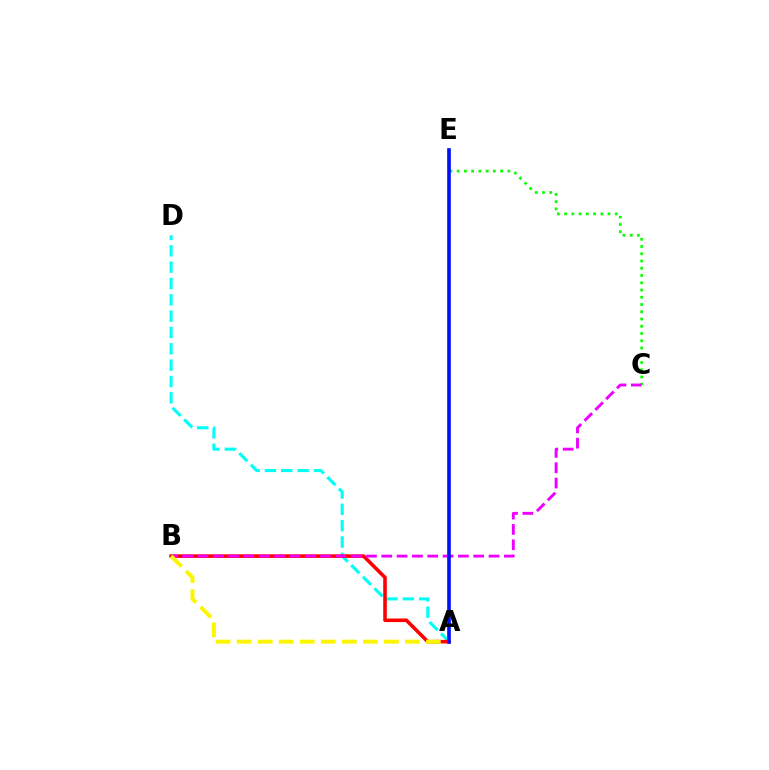{('C', 'E'): [{'color': '#08ff00', 'line_style': 'dotted', 'thickness': 1.97}], ('A', 'D'): [{'color': '#00fff6', 'line_style': 'dashed', 'thickness': 2.22}], ('A', 'B'): [{'color': '#ff0000', 'line_style': 'solid', 'thickness': 2.57}, {'color': '#fcf500', 'line_style': 'dashed', 'thickness': 2.86}], ('B', 'C'): [{'color': '#ee00ff', 'line_style': 'dashed', 'thickness': 2.08}], ('A', 'E'): [{'color': '#0010ff', 'line_style': 'solid', 'thickness': 2.62}]}